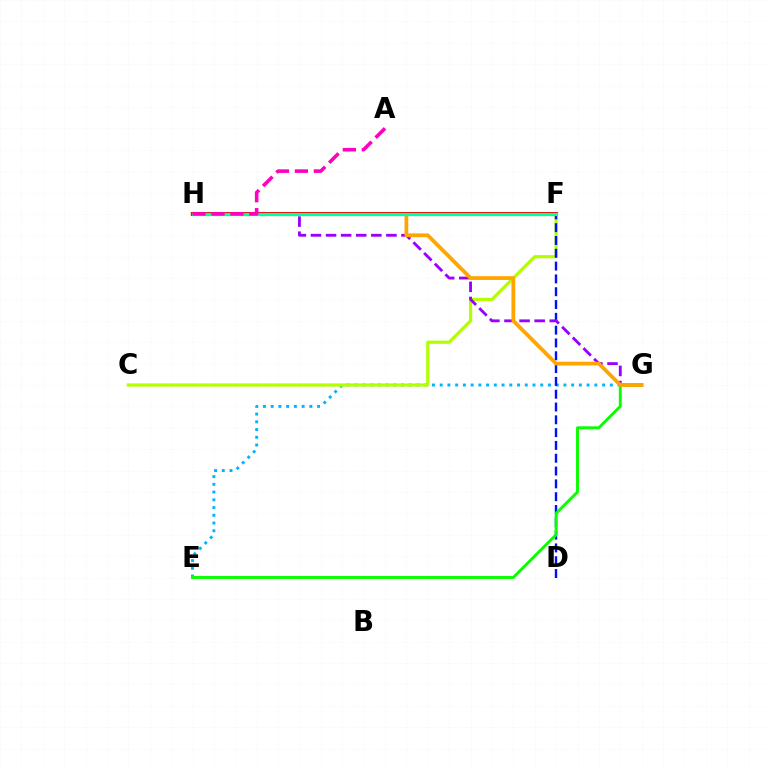{('E', 'G'): [{'color': '#00b5ff', 'line_style': 'dotted', 'thickness': 2.1}, {'color': '#08ff00', 'line_style': 'solid', 'thickness': 2.1}], ('C', 'F'): [{'color': '#b3ff00', 'line_style': 'solid', 'thickness': 2.32}], ('D', 'F'): [{'color': '#0010ff', 'line_style': 'dashed', 'thickness': 1.74}], ('G', 'H'): [{'color': '#9b00ff', 'line_style': 'dashed', 'thickness': 2.05}, {'color': '#ffa500', 'line_style': 'solid', 'thickness': 2.71}], ('F', 'H'): [{'color': '#ff0000', 'line_style': 'solid', 'thickness': 2.9}, {'color': '#00ff9d', 'line_style': 'solid', 'thickness': 2.35}], ('A', 'H'): [{'color': '#ff00bd', 'line_style': 'dashed', 'thickness': 2.57}]}